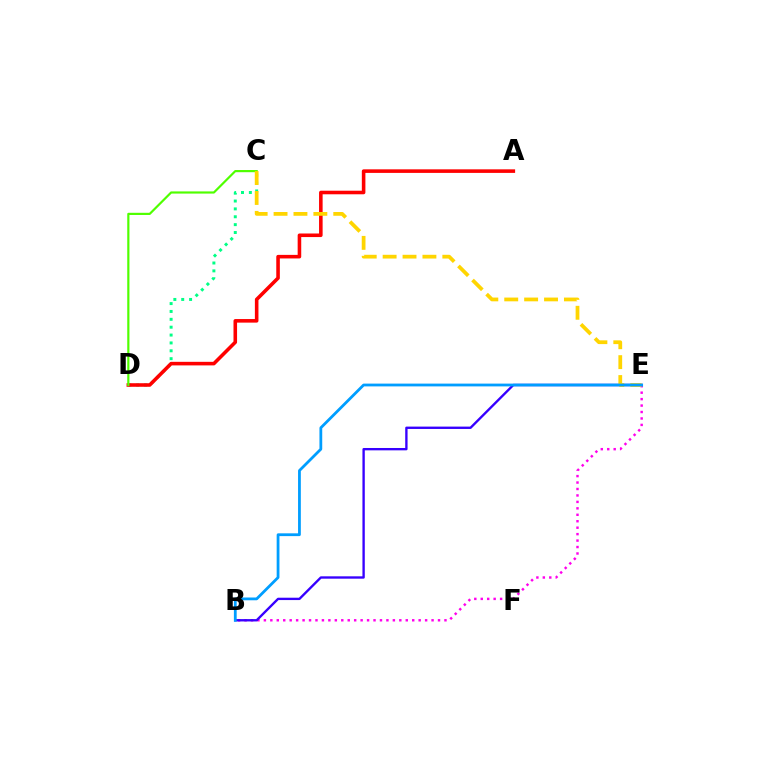{('C', 'D'): [{'color': '#00ff86', 'line_style': 'dotted', 'thickness': 2.14}, {'color': '#4fff00', 'line_style': 'solid', 'thickness': 1.57}], ('A', 'D'): [{'color': '#ff0000', 'line_style': 'solid', 'thickness': 2.57}], ('B', 'E'): [{'color': '#ff00ed', 'line_style': 'dotted', 'thickness': 1.75}, {'color': '#3700ff', 'line_style': 'solid', 'thickness': 1.7}, {'color': '#009eff', 'line_style': 'solid', 'thickness': 2.01}], ('C', 'E'): [{'color': '#ffd500', 'line_style': 'dashed', 'thickness': 2.7}]}